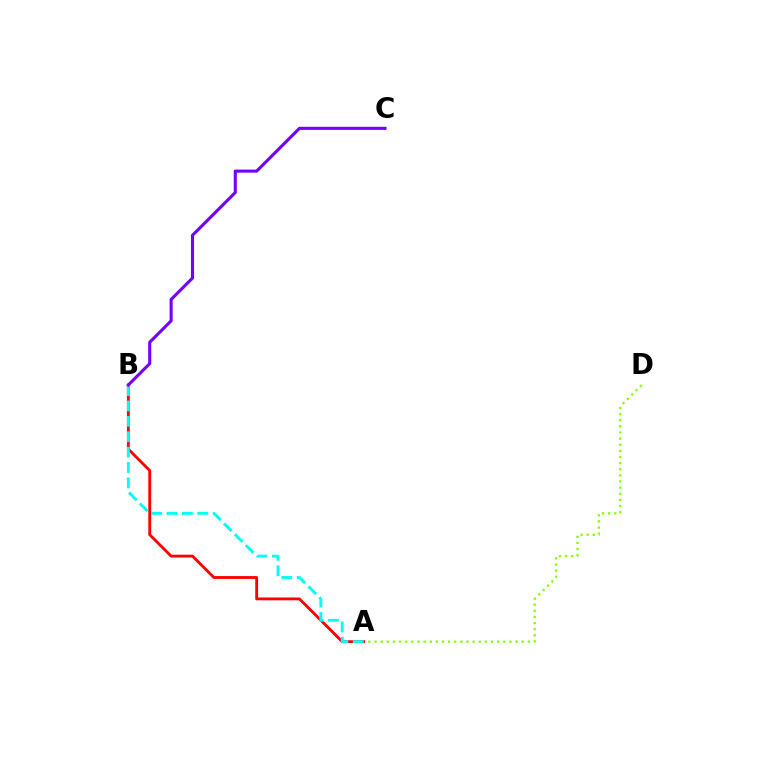{('A', 'D'): [{'color': '#84ff00', 'line_style': 'dotted', 'thickness': 1.67}], ('A', 'B'): [{'color': '#ff0000', 'line_style': 'solid', 'thickness': 2.04}, {'color': '#00fff6', 'line_style': 'dashed', 'thickness': 2.09}], ('B', 'C'): [{'color': '#7200ff', 'line_style': 'solid', 'thickness': 2.21}]}